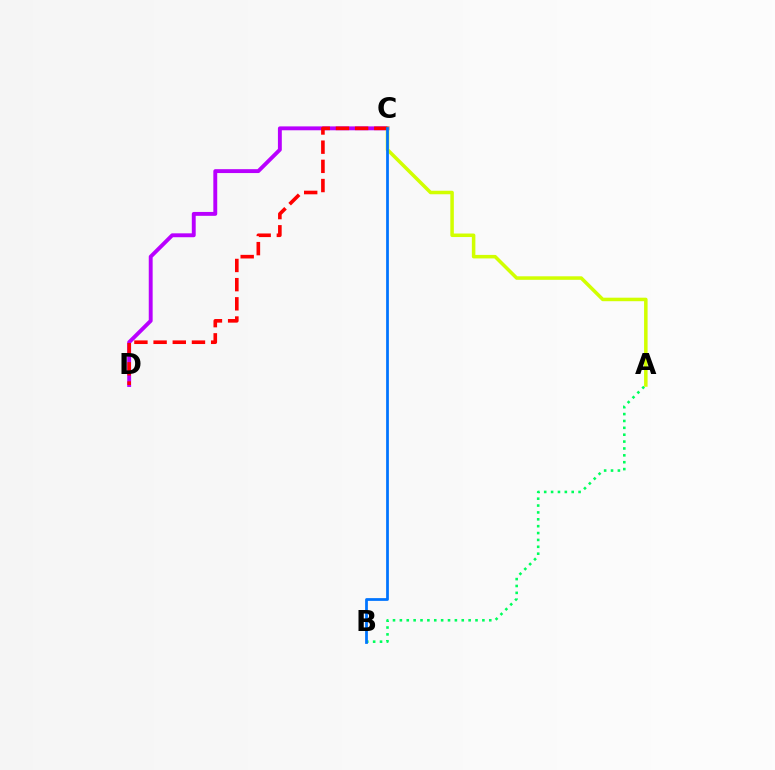{('A', 'B'): [{'color': '#00ff5c', 'line_style': 'dotted', 'thickness': 1.87}], ('C', 'D'): [{'color': '#b900ff', 'line_style': 'solid', 'thickness': 2.8}, {'color': '#ff0000', 'line_style': 'dashed', 'thickness': 2.61}], ('A', 'C'): [{'color': '#d1ff00', 'line_style': 'solid', 'thickness': 2.53}], ('B', 'C'): [{'color': '#0074ff', 'line_style': 'solid', 'thickness': 1.99}]}